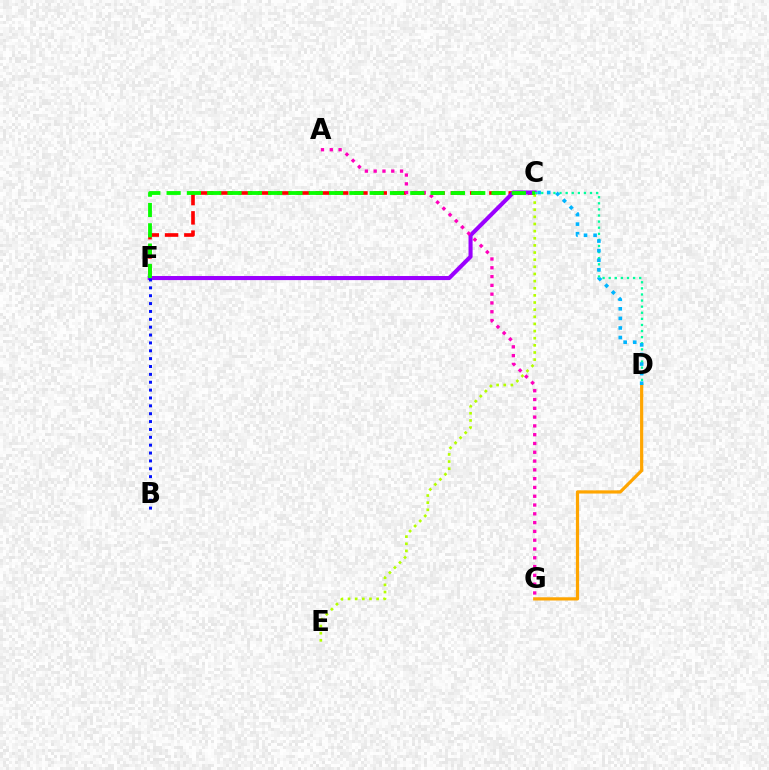{('C', 'F'): [{'color': '#ff0000', 'line_style': 'dashed', 'thickness': 2.62}, {'color': '#9b00ff', 'line_style': 'solid', 'thickness': 2.93}, {'color': '#08ff00', 'line_style': 'dashed', 'thickness': 2.76}], ('A', 'G'): [{'color': '#ff00bd', 'line_style': 'dotted', 'thickness': 2.39}], ('C', 'D'): [{'color': '#00ff9d', 'line_style': 'dotted', 'thickness': 1.66}, {'color': '#00b5ff', 'line_style': 'dotted', 'thickness': 2.6}], ('D', 'G'): [{'color': '#ffa500', 'line_style': 'solid', 'thickness': 2.31}], ('C', 'E'): [{'color': '#b3ff00', 'line_style': 'dotted', 'thickness': 1.94}], ('B', 'F'): [{'color': '#0010ff', 'line_style': 'dotted', 'thickness': 2.14}]}